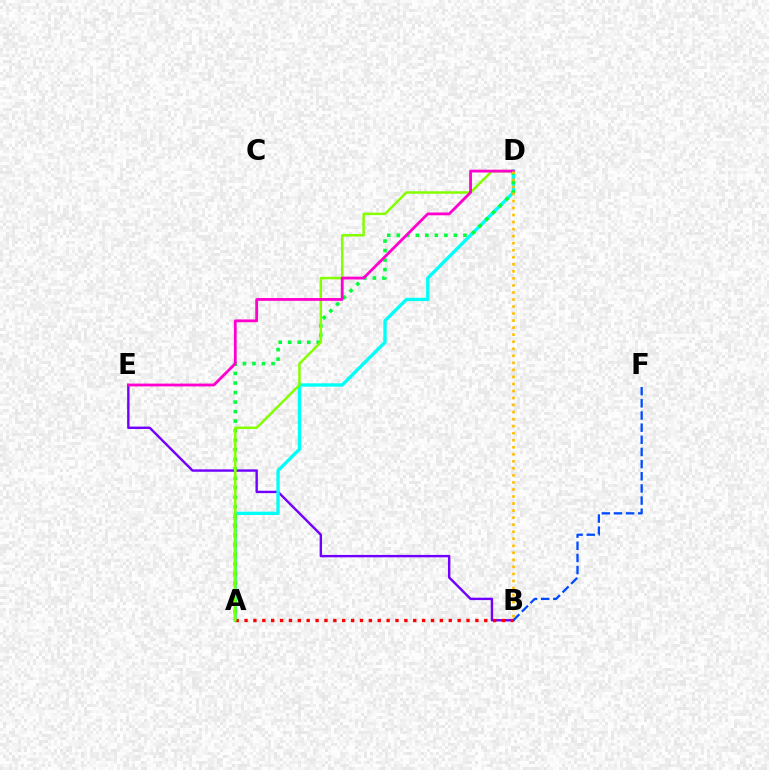{('B', 'E'): [{'color': '#7200ff', 'line_style': 'solid', 'thickness': 1.73}], ('A', 'D'): [{'color': '#00fff6', 'line_style': 'solid', 'thickness': 2.4}, {'color': '#00ff39', 'line_style': 'dotted', 'thickness': 2.59}, {'color': '#84ff00', 'line_style': 'solid', 'thickness': 1.78}], ('A', 'B'): [{'color': '#ff0000', 'line_style': 'dotted', 'thickness': 2.41}], ('D', 'E'): [{'color': '#ff00cf', 'line_style': 'solid', 'thickness': 2.02}], ('B', 'F'): [{'color': '#004bff', 'line_style': 'dashed', 'thickness': 1.65}], ('B', 'D'): [{'color': '#ffbd00', 'line_style': 'dotted', 'thickness': 1.91}]}